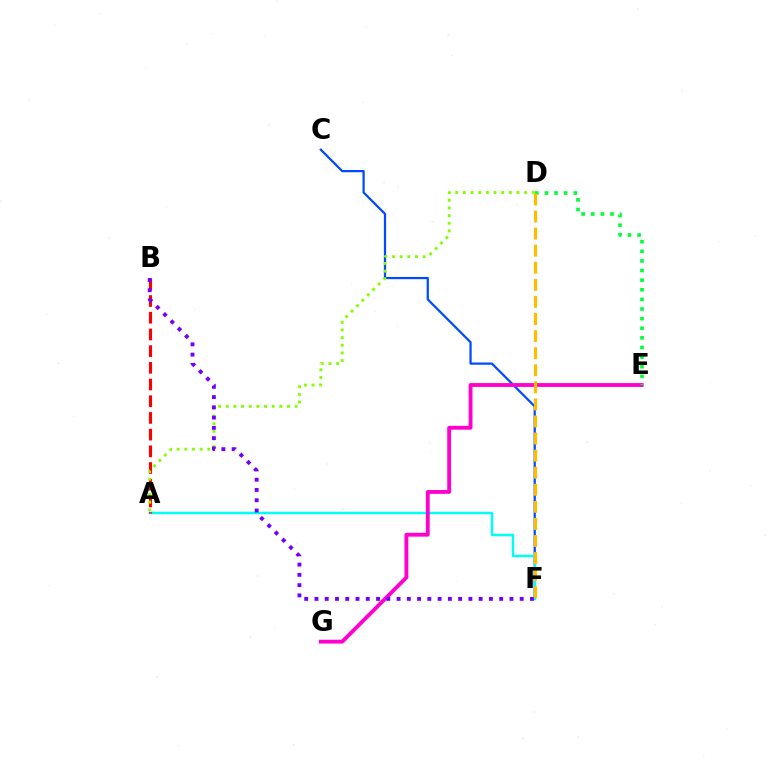{('C', 'F'): [{'color': '#004bff', 'line_style': 'solid', 'thickness': 1.61}], ('A', 'F'): [{'color': '#00fff6', 'line_style': 'solid', 'thickness': 1.78}], ('A', 'B'): [{'color': '#ff0000', 'line_style': 'dashed', 'thickness': 2.27}], ('A', 'D'): [{'color': '#84ff00', 'line_style': 'dotted', 'thickness': 2.08}], ('E', 'G'): [{'color': '#ff00cf', 'line_style': 'solid', 'thickness': 2.77}], ('D', 'E'): [{'color': '#00ff39', 'line_style': 'dotted', 'thickness': 2.61}], ('B', 'F'): [{'color': '#7200ff', 'line_style': 'dotted', 'thickness': 2.79}], ('D', 'F'): [{'color': '#ffbd00', 'line_style': 'dashed', 'thickness': 2.32}]}